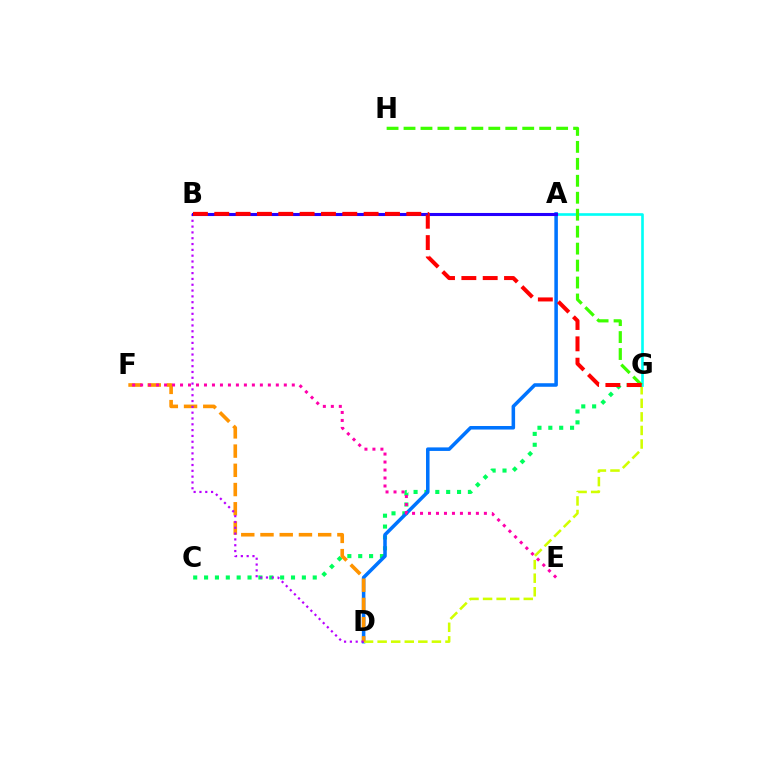{('C', 'G'): [{'color': '#00ff5c', 'line_style': 'dotted', 'thickness': 2.95}], ('A', 'D'): [{'color': '#0074ff', 'line_style': 'solid', 'thickness': 2.55}], ('D', 'G'): [{'color': '#d1ff00', 'line_style': 'dashed', 'thickness': 1.84}], ('A', 'G'): [{'color': '#00fff6', 'line_style': 'solid', 'thickness': 1.9}], ('D', 'F'): [{'color': '#ff9400', 'line_style': 'dashed', 'thickness': 2.61}], ('B', 'D'): [{'color': '#b900ff', 'line_style': 'dotted', 'thickness': 1.58}], ('G', 'H'): [{'color': '#3dff00', 'line_style': 'dashed', 'thickness': 2.3}], ('A', 'B'): [{'color': '#2500ff', 'line_style': 'solid', 'thickness': 2.21}], ('E', 'F'): [{'color': '#ff00ac', 'line_style': 'dotted', 'thickness': 2.17}], ('B', 'G'): [{'color': '#ff0000', 'line_style': 'dashed', 'thickness': 2.9}]}